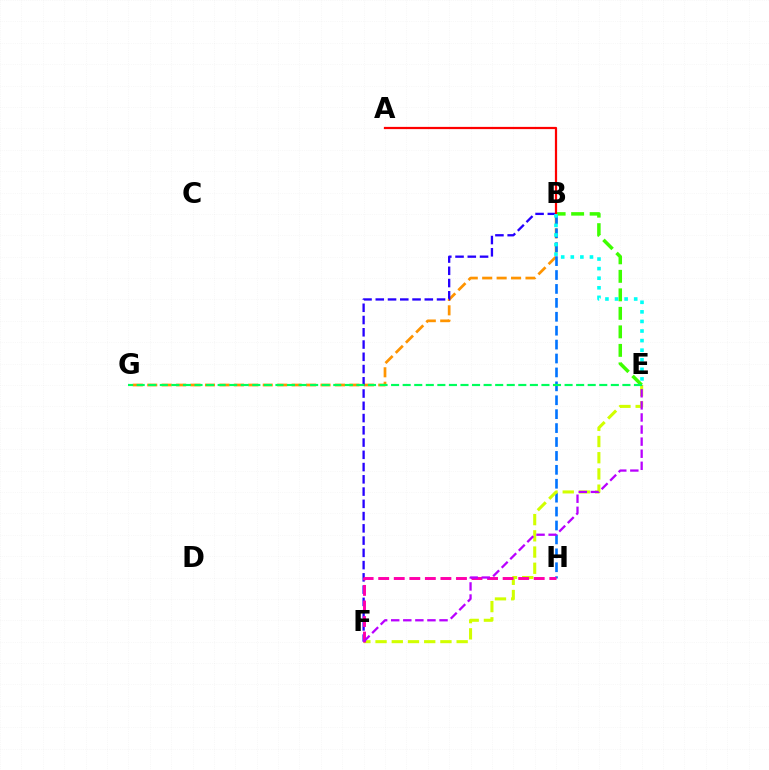{('B', 'E'): [{'color': '#3dff00', 'line_style': 'dashed', 'thickness': 2.51}, {'color': '#00fff6', 'line_style': 'dotted', 'thickness': 2.6}], ('B', 'G'): [{'color': '#ff9400', 'line_style': 'dashed', 'thickness': 1.96}], ('B', 'F'): [{'color': '#2500ff', 'line_style': 'dashed', 'thickness': 1.66}], ('B', 'H'): [{'color': '#0074ff', 'line_style': 'dashed', 'thickness': 1.89}], ('E', 'F'): [{'color': '#d1ff00', 'line_style': 'dashed', 'thickness': 2.2}, {'color': '#b900ff', 'line_style': 'dashed', 'thickness': 1.64}], ('A', 'B'): [{'color': '#ff0000', 'line_style': 'solid', 'thickness': 1.6}], ('F', 'H'): [{'color': '#ff00ac', 'line_style': 'dashed', 'thickness': 2.11}], ('E', 'G'): [{'color': '#00ff5c', 'line_style': 'dashed', 'thickness': 1.57}]}